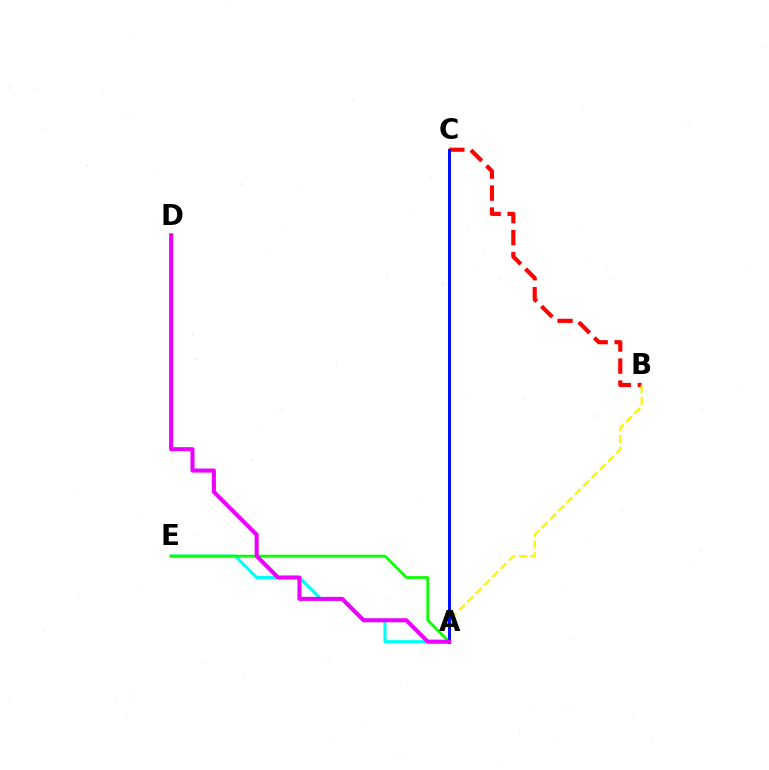{('B', 'C'): [{'color': '#ff0000', 'line_style': 'dashed', 'thickness': 2.99}], ('A', 'E'): [{'color': '#00fff6', 'line_style': 'solid', 'thickness': 2.23}, {'color': '#08ff00', 'line_style': 'solid', 'thickness': 1.98}], ('A', 'B'): [{'color': '#fcf500', 'line_style': 'dashed', 'thickness': 1.6}], ('A', 'C'): [{'color': '#0010ff', 'line_style': 'solid', 'thickness': 2.16}], ('A', 'D'): [{'color': '#ee00ff', 'line_style': 'solid', 'thickness': 2.93}]}